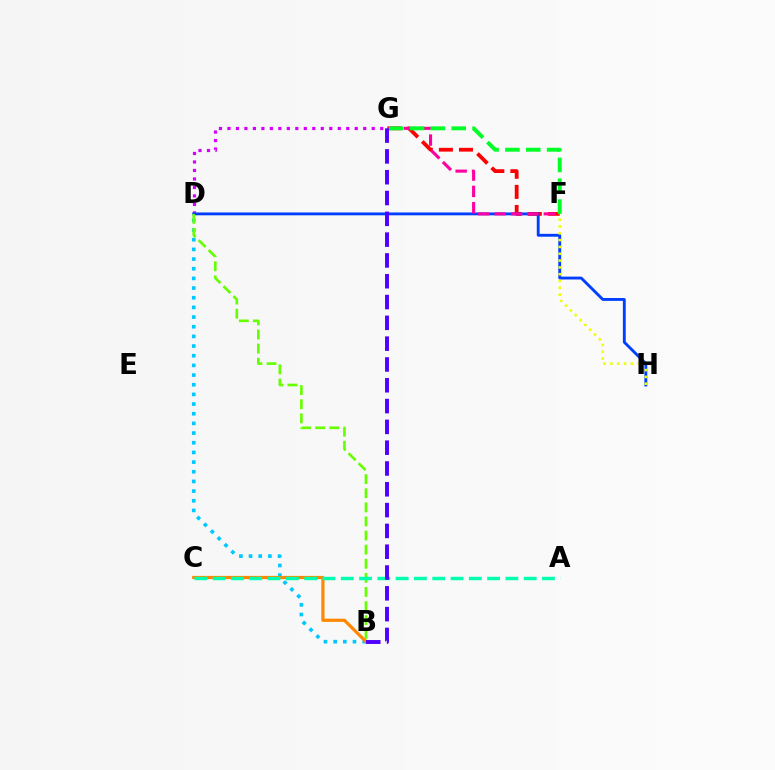{('F', 'G'): [{'color': '#ff0000', 'line_style': 'dashed', 'thickness': 2.73}, {'color': '#ff00a0', 'line_style': 'dashed', 'thickness': 2.22}, {'color': '#00ff27', 'line_style': 'dashed', 'thickness': 2.83}], ('D', 'G'): [{'color': '#d600ff', 'line_style': 'dotted', 'thickness': 2.31}], ('D', 'H'): [{'color': '#003fff', 'line_style': 'solid', 'thickness': 2.06}], ('B', 'D'): [{'color': '#00c7ff', 'line_style': 'dotted', 'thickness': 2.63}, {'color': '#66ff00', 'line_style': 'dashed', 'thickness': 1.92}], ('B', 'C'): [{'color': '#ff8800', 'line_style': 'solid', 'thickness': 2.31}], ('A', 'C'): [{'color': '#00ffaf', 'line_style': 'dashed', 'thickness': 2.49}], ('F', 'H'): [{'color': '#eeff00', 'line_style': 'dotted', 'thickness': 1.85}], ('B', 'G'): [{'color': '#4f00ff', 'line_style': 'dashed', 'thickness': 2.83}]}